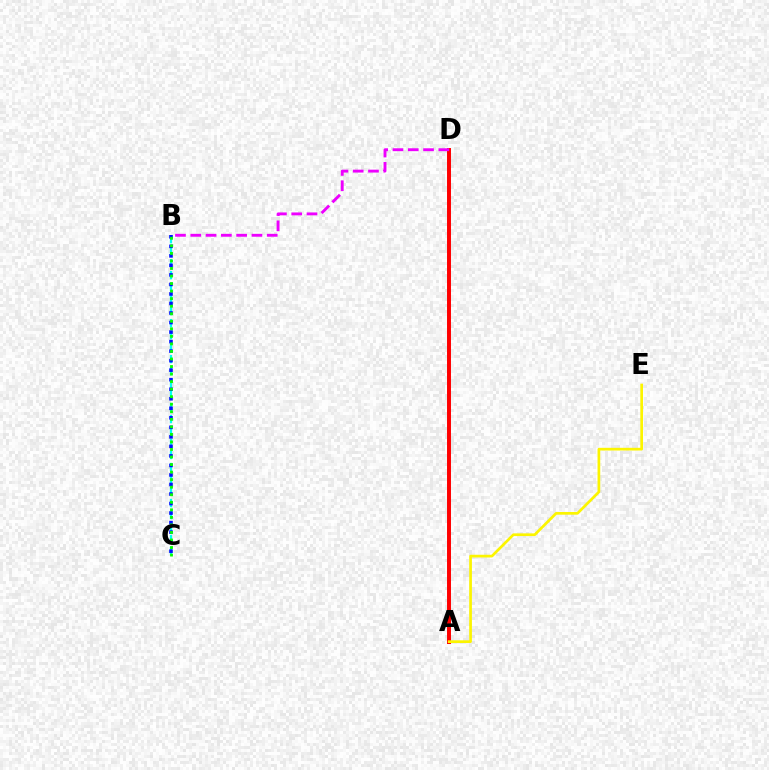{('A', 'D'): [{'color': '#ff0000', 'line_style': 'solid', 'thickness': 2.84}], ('B', 'C'): [{'color': '#00fff6', 'line_style': 'dashed', 'thickness': 1.63}, {'color': '#0010ff', 'line_style': 'dotted', 'thickness': 2.59}, {'color': '#08ff00', 'line_style': 'dotted', 'thickness': 2.05}], ('A', 'E'): [{'color': '#fcf500', 'line_style': 'solid', 'thickness': 1.95}], ('B', 'D'): [{'color': '#ee00ff', 'line_style': 'dashed', 'thickness': 2.08}]}